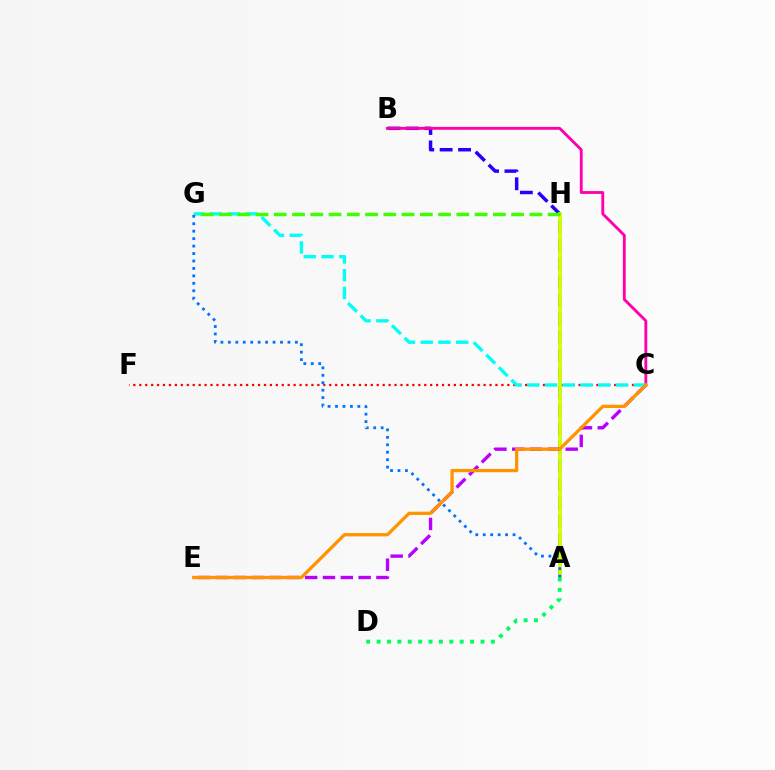{('A', 'B'): [{'color': '#2500ff', 'line_style': 'dashed', 'thickness': 2.5}], ('C', 'F'): [{'color': '#ff0000', 'line_style': 'dotted', 'thickness': 1.61}], ('B', 'C'): [{'color': '#ff00ac', 'line_style': 'solid', 'thickness': 2.06}], ('A', 'H'): [{'color': '#d1ff00', 'line_style': 'solid', 'thickness': 2.72}], ('C', 'E'): [{'color': '#b900ff', 'line_style': 'dashed', 'thickness': 2.42}, {'color': '#ff9400', 'line_style': 'solid', 'thickness': 2.37}], ('A', 'D'): [{'color': '#00ff5c', 'line_style': 'dotted', 'thickness': 2.82}], ('C', 'G'): [{'color': '#00fff6', 'line_style': 'dashed', 'thickness': 2.41}], ('G', 'H'): [{'color': '#3dff00', 'line_style': 'dashed', 'thickness': 2.48}], ('A', 'G'): [{'color': '#0074ff', 'line_style': 'dotted', 'thickness': 2.02}]}